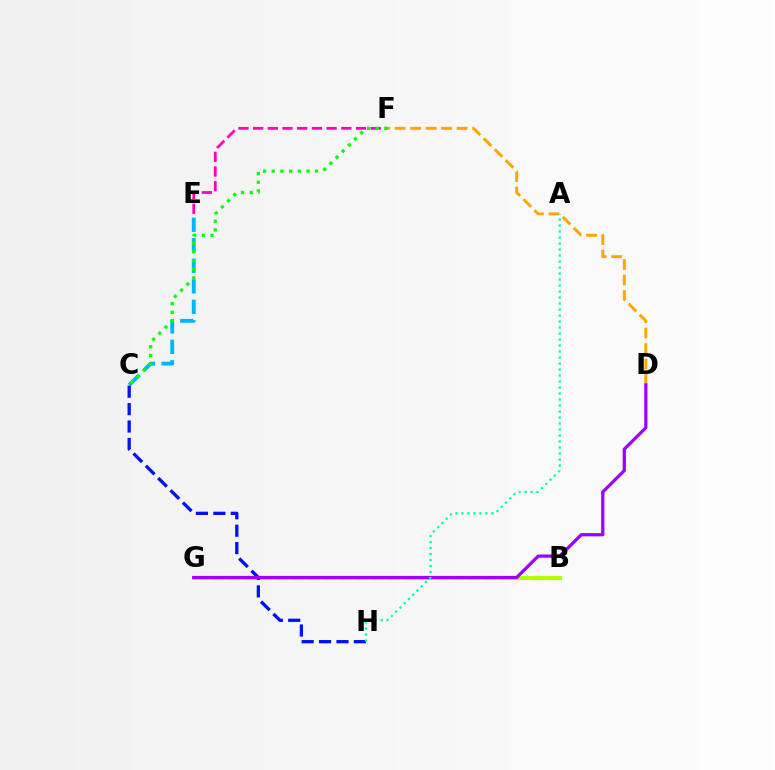{('B', 'G'): [{'color': '#ff0000', 'line_style': 'dashed', 'thickness': 2.18}, {'color': '#b3ff00', 'line_style': 'solid', 'thickness': 2.82}], ('E', 'F'): [{'color': '#ff00bd', 'line_style': 'dashed', 'thickness': 2.0}], ('C', 'E'): [{'color': '#00b5ff', 'line_style': 'dashed', 'thickness': 2.79}], ('D', 'F'): [{'color': '#ffa500', 'line_style': 'dashed', 'thickness': 2.11}], ('C', 'F'): [{'color': '#08ff00', 'line_style': 'dotted', 'thickness': 2.36}], ('C', 'H'): [{'color': '#0010ff', 'line_style': 'dashed', 'thickness': 2.37}], ('D', 'G'): [{'color': '#9b00ff', 'line_style': 'solid', 'thickness': 2.32}], ('A', 'H'): [{'color': '#00ff9d', 'line_style': 'dotted', 'thickness': 1.63}]}